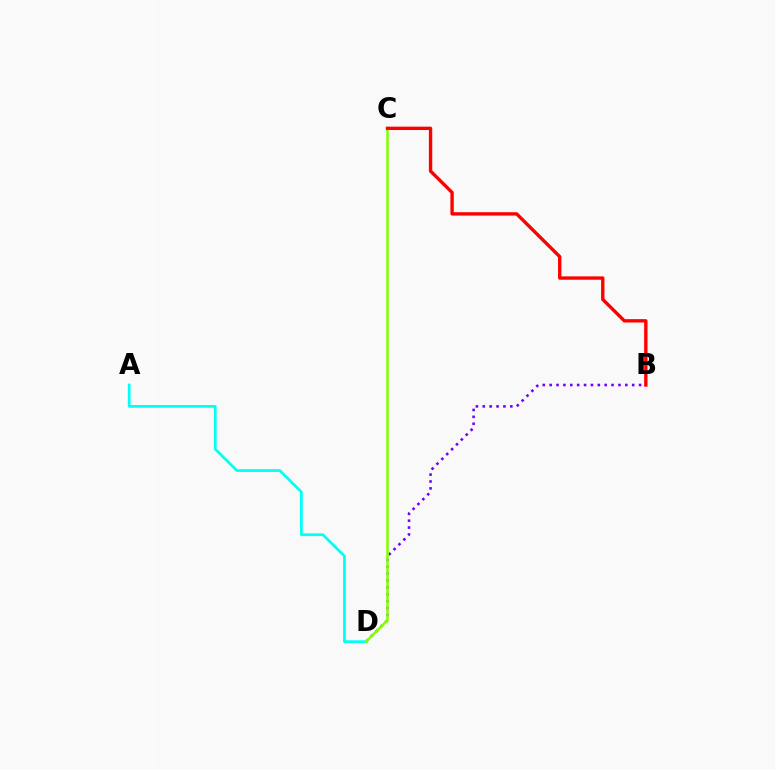{('B', 'D'): [{'color': '#7200ff', 'line_style': 'dotted', 'thickness': 1.87}], ('A', 'D'): [{'color': '#00fff6', 'line_style': 'solid', 'thickness': 1.96}], ('C', 'D'): [{'color': '#84ff00', 'line_style': 'solid', 'thickness': 1.83}], ('B', 'C'): [{'color': '#ff0000', 'line_style': 'solid', 'thickness': 2.43}]}